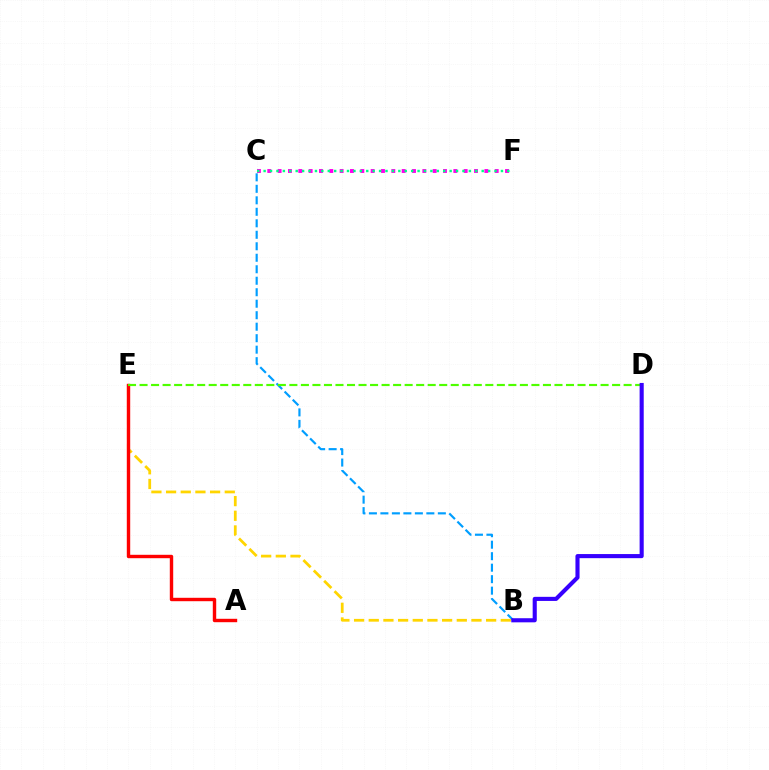{('B', 'C'): [{'color': '#009eff', 'line_style': 'dashed', 'thickness': 1.56}], ('B', 'E'): [{'color': '#ffd500', 'line_style': 'dashed', 'thickness': 1.99}], ('C', 'F'): [{'color': '#ff00ed', 'line_style': 'dotted', 'thickness': 2.81}, {'color': '#00ff86', 'line_style': 'dotted', 'thickness': 1.74}], ('A', 'E'): [{'color': '#ff0000', 'line_style': 'solid', 'thickness': 2.45}], ('D', 'E'): [{'color': '#4fff00', 'line_style': 'dashed', 'thickness': 1.57}], ('B', 'D'): [{'color': '#3700ff', 'line_style': 'solid', 'thickness': 2.96}]}